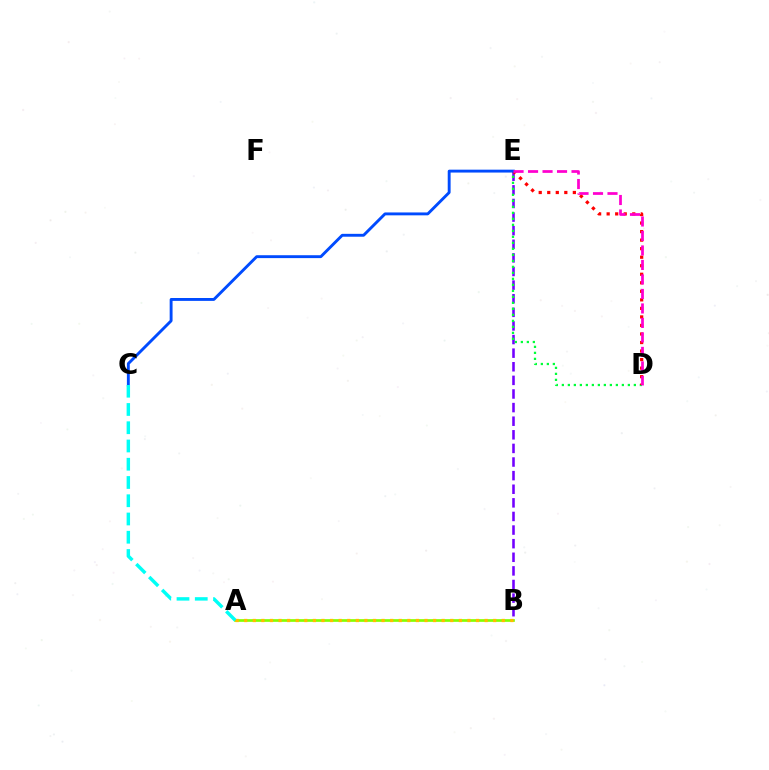{('B', 'E'): [{'color': '#7200ff', 'line_style': 'dashed', 'thickness': 1.85}], ('D', 'E'): [{'color': '#00ff39', 'line_style': 'dotted', 'thickness': 1.63}, {'color': '#ff0000', 'line_style': 'dotted', 'thickness': 2.32}, {'color': '#ff00cf', 'line_style': 'dashed', 'thickness': 1.97}], ('C', 'E'): [{'color': '#004bff', 'line_style': 'solid', 'thickness': 2.08}], ('A', 'B'): [{'color': '#84ff00', 'line_style': 'solid', 'thickness': 1.94}, {'color': '#ffbd00', 'line_style': 'dotted', 'thickness': 2.33}], ('A', 'C'): [{'color': '#00fff6', 'line_style': 'dashed', 'thickness': 2.48}]}